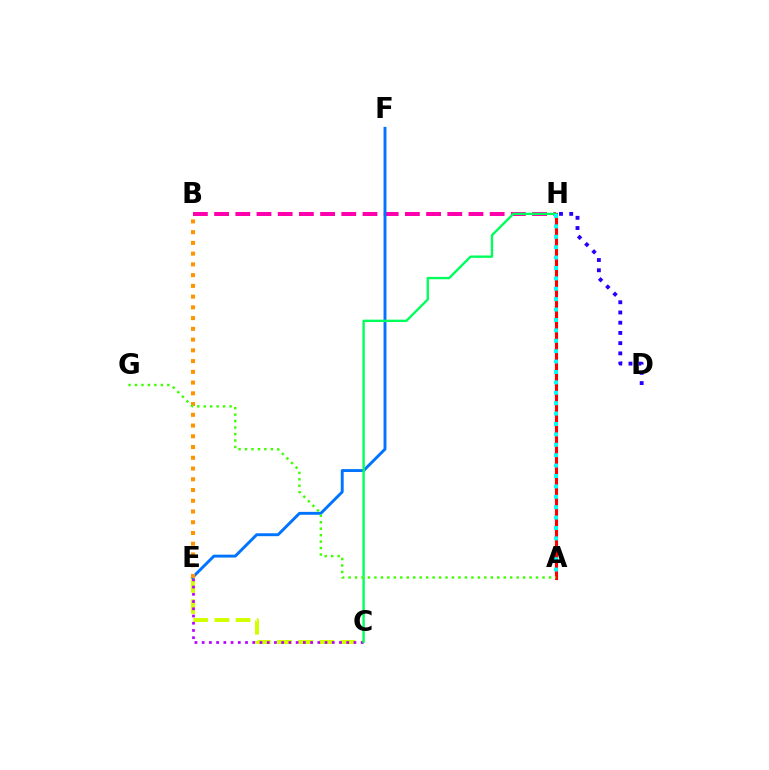{('A', 'H'): [{'color': '#ff0000', 'line_style': 'solid', 'thickness': 2.24}, {'color': '#00fff6', 'line_style': 'dotted', 'thickness': 2.83}], ('B', 'H'): [{'color': '#ff00ac', 'line_style': 'dashed', 'thickness': 2.88}], ('C', 'E'): [{'color': '#d1ff00', 'line_style': 'dashed', 'thickness': 2.87}, {'color': '#b900ff', 'line_style': 'dotted', 'thickness': 1.96}], ('D', 'H'): [{'color': '#2500ff', 'line_style': 'dotted', 'thickness': 2.78}], ('E', 'F'): [{'color': '#0074ff', 'line_style': 'solid', 'thickness': 2.1}], ('B', 'E'): [{'color': '#ff9400', 'line_style': 'dotted', 'thickness': 2.92}], ('C', 'H'): [{'color': '#00ff5c', 'line_style': 'solid', 'thickness': 1.71}], ('A', 'G'): [{'color': '#3dff00', 'line_style': 'dotted', 'thickness': 1.76}]}